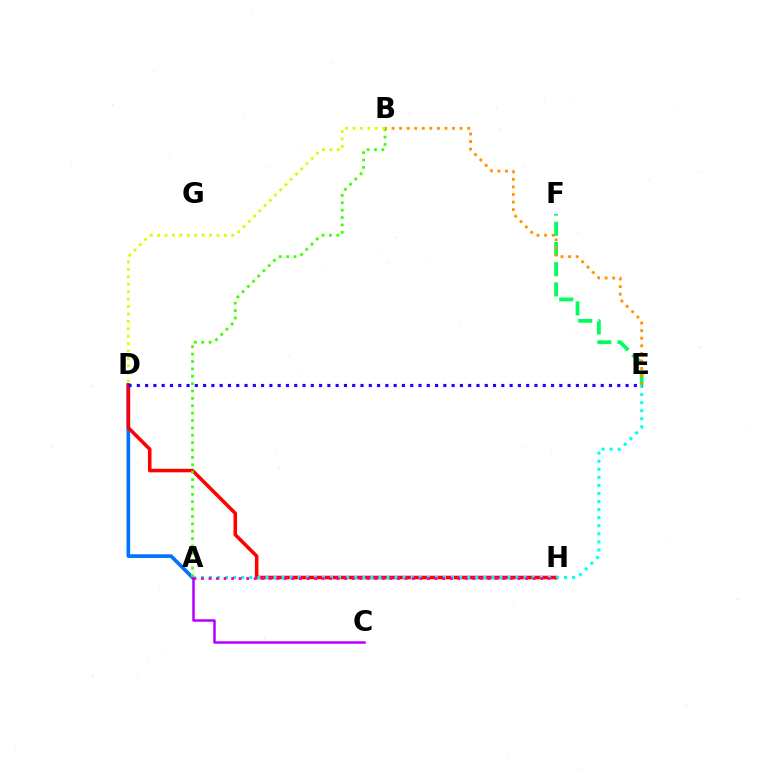{('A', 'D'): [{'color': '#0074ff', 'line_style': 'solid', 'thickness': 2.64}], ('E', 'F'): [{'color': '#00ff5c', 'line_style': 'dashed', 'thickness': 2.74}], ('D', 'H'): [{'color': '#ff0000', 'line_style': 'solid', 'thickness': 2.56}], ('A', 'E'): [{'color': '#00fff6', 'line_style': 'dotted', 'thickness': 2.19}], ('D', 'E'): [{'color': '#2500ff', 'line_style': 'dotted', 'thickness': 2.25}], ('A', 'H'): [{'color': '#ff00ac', 'line_style': 'dotted', 'thickness': 2.05}], ('A', 'B'): [{'color': '#3dff00', 'line_style': 'dotted', 'thickness': 2.01}], ('B', 'E'): [{'color': '#ff9400', 'line_style': 'dotted', 'thickness': 2.05}], ('B', 'D'): [{'color': '#d1ff00', 'line_style': 'dotted', 'thickness': 2.01}], ('A', 'C'): [{'color': '#b900ff', 'line_style': 'solid', 'thickness': 1.82}]}